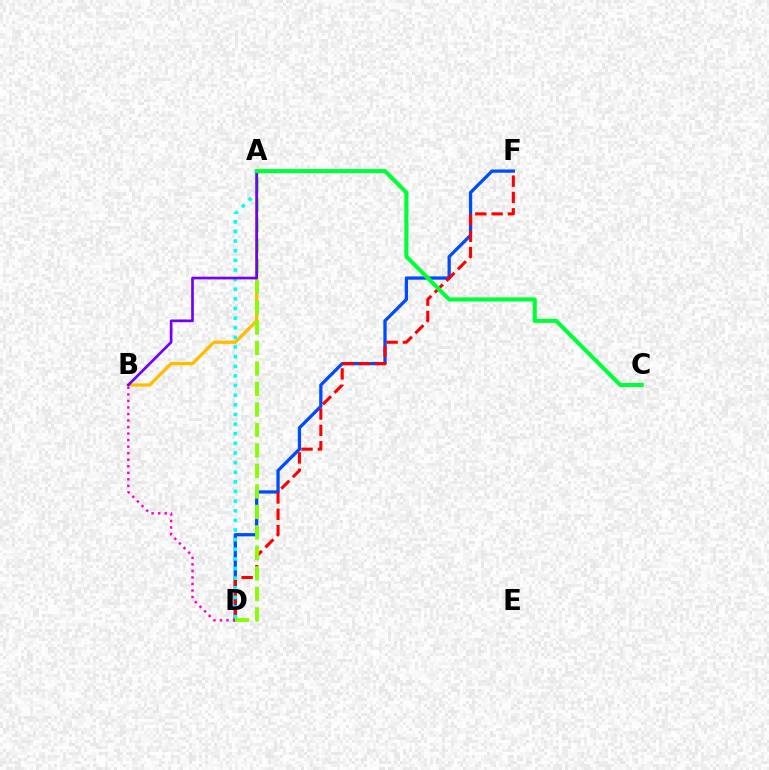{('D', 'F'): [{'color': '#004bff', 'line_style': 'solid', 'thickness': 2.36}, {'color': '#ff0000', 'line_style': 'dashed', 'thickness': 2.22}], ('B', 'D'): [{'color': '#ff00cf', 'line_style': 'dotted', 'thickness': 1.78}], ('A', 'B'): [{'color': '#ffbd00', 'line_style': 'solid', 'thickness': 2.38}, {'color': '#7200ff', 'line_style': 'solid', 'thickness': 1.93}], ('A', 'D'): [{'color': '#84ff00', 'line_style': 'dashed', 'thickness': 2.78}, {'color': '#00fff6', 'line_style': 'dotted', 'thickness': 2.62}], ('A', 'C'): [{'color': '#00ff39', 'line_style': 'solid', 'thickness': 2.94}]}